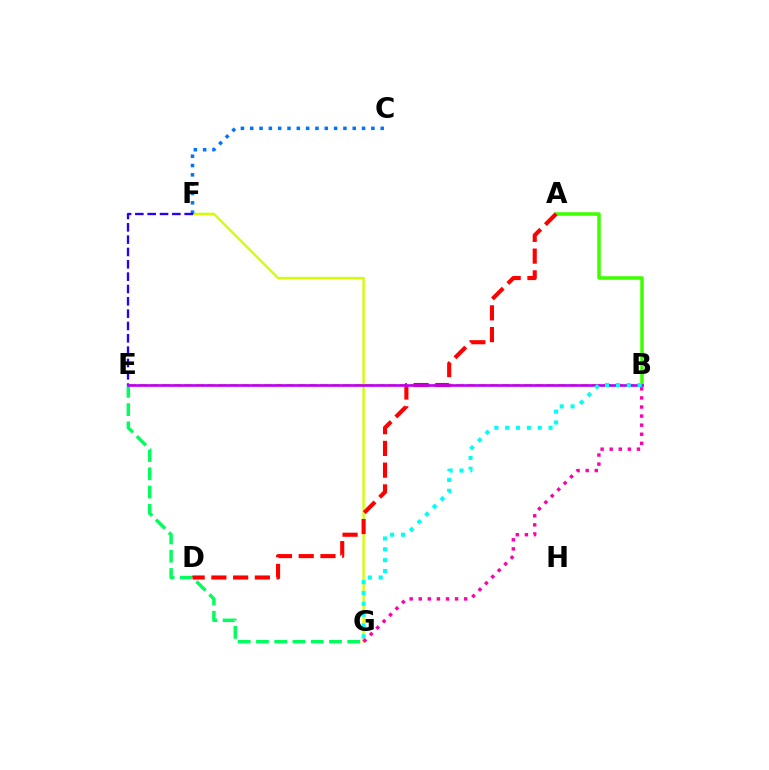{('A', 'B'): [{'color': '#3dff00', 'line_style': 'solid', 'thickness': 2.53}], ('F', 'G'): [{'color': '#d1ff00', 'line_style': 'solid', 'thickness': 1.72}], ('C', 'F'): [{'color': '#0074ff', 'line_style': 'dotted', 'thickness': 2.53}], ('E', 'G'): [{'color': '#00ff5c', 'line_style': 'dashed', 'thickness': 2.48}], ('B', 'E'): [{'color': '#ff9400', 'line_style': 'dashed', 'thickness': 1.54}, {'color': '#b900ff', 'line_style': 'solid', 'thickness': 1.9}], ('E', 'F'): [{'color': '#2500ff', 'line_style': 'dashed', 'thickness': 1.68}], ('A', 'D'): [{'color': '#ff0000', 'line_style': 'dashed', 'thickness': 2.95}], ('B', 'G'): [{'color': '#00fff6', 'line_style': 'dotted', 'thickness': 2.95}, {'color': '#ff00ac', 'line_style': 'dotted', 'thickness': 2.47}]}